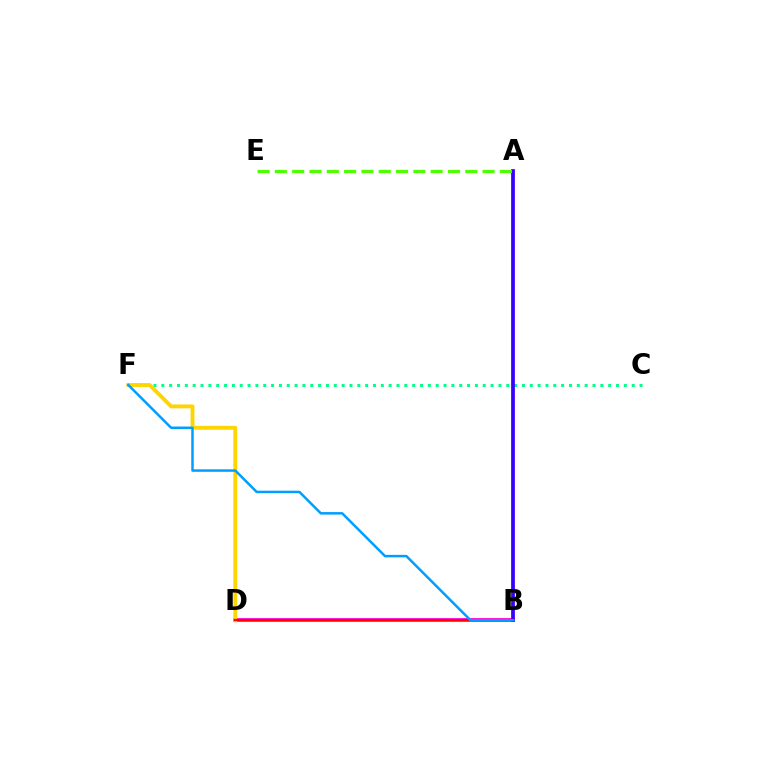{('B', 'D'): [{'color': '#ff00ed', 'line_style': 'solid', 'thickness': 2.71}, {'color': '#ff0000', 'line_style': 'solid', 'thickness': 1.56}], ('C', 'F'): [{'color': '#00ff86', 'line_style': 'dotted', 'thickness': 2.13}], ('D', 'F'): [{'color': '#ffd500', 'line_style': 'solid', 'thickness': 2.79}], ('A', 'B'): [{'color': '#3700ff', 'line_style': 'solid', 'thickness': 2.7}], ('A', 'E'): [{'color': '#4fff00', 'line_style': 'dashed', 'thickness': 2.35}], ('B', 'F'): [{'color': '#009eff', 'line_style': 'solid', 'thickness': 1.8}]}